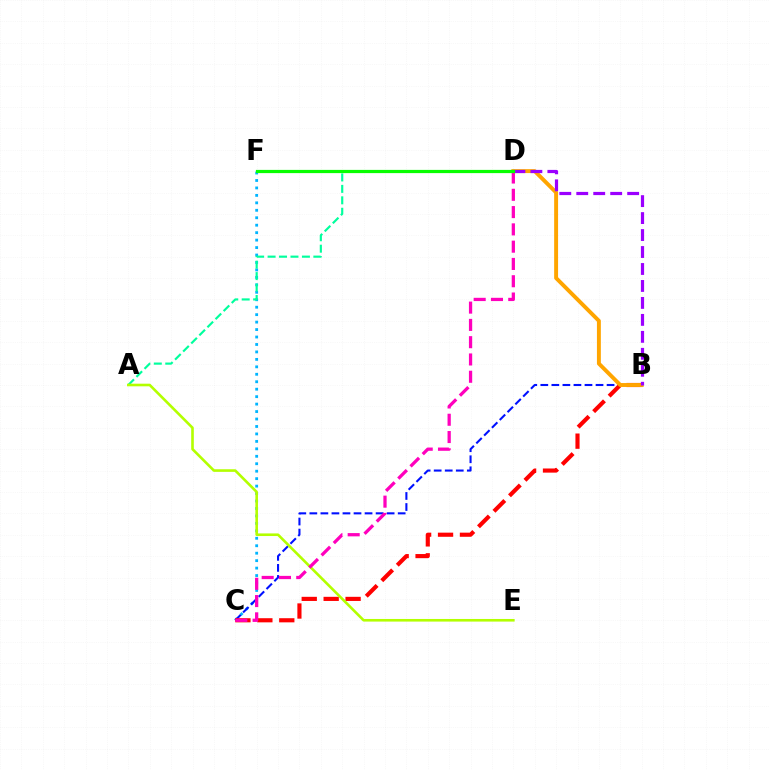{('C', 'F'): [{'color': '#00b5ff', 'line_style': 'dotted', 'thickness': 2.03}], ('A', 'D'): [{'color': '#00ff9d', 'line_style': 'dashed', 'thickness': 1.55}], ('B', 'C'): [{'color': '#0010ff', 'line_style': 'dashed', 'thickness': 1.5}, {'color': '#ff0000', 'line_style': 'dashed', 'thickness': 2.98}], ('A', 'E'): [{'color': '#b3ff00', 'line_style': 'solid', 'thickness': 1.88}], ('B', 'D'): [{'color': '#ffa500', 'line_style': 'solid', 'thickness': 2.82}, {'color': '#9b00ff', 'line_style': 'dashed', 'thickness': 2.3}], ('C', 'D'): [{'color': '#ff00bd', 'line_style': 'dashed', 'thickness': 2.35}], ('D', 'F'): [{'color': '#08ff00', 'line_style': 'solid', 'thickness': 2.32}]}